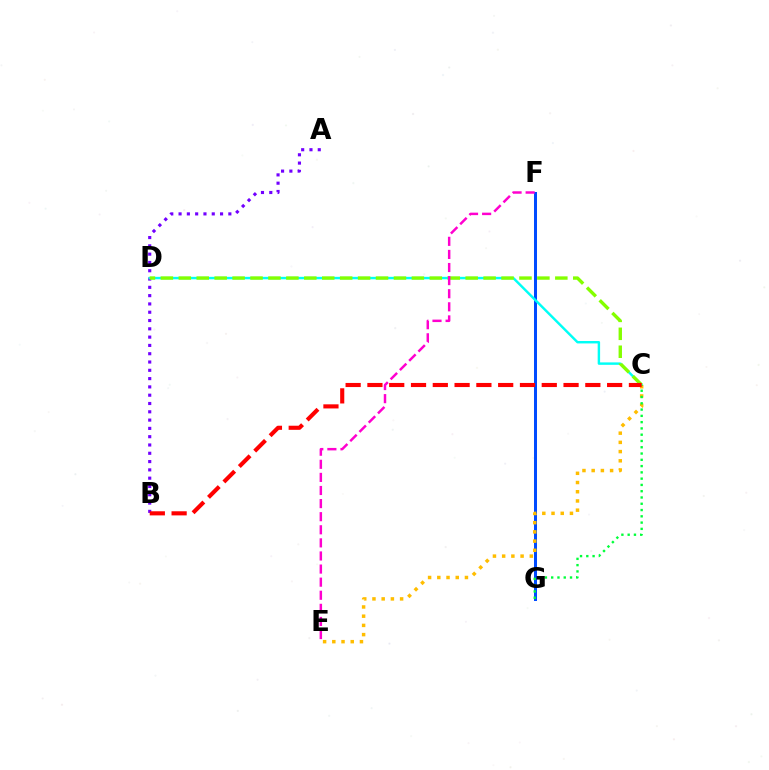{('F', 'G'): [{'color': '#004bff', 'line_style': 'solid', 'thickness': 2.16}], ('A', 'B'): [{'color': '#7200ff', 'line_style': 'dotted', 'thickness': 2.25}], ('C', 'D'): [{'color': '#00fff6', 'line_style': 'solid', 'thickness': 1.75}, {'color': '#84ff00', 'line_style': 'dashed', 'thickness': 2.44}], ('C', 'E'): [{'color': '#ffbd00', 'line_style': 'dotted', 'thickness': 2.5}], ('C', 'G'): [{'color': '#00ff39', 'line_style': 'dotted', 'thickness': 1.71}], ('B', 'C'): [{'color': '#ff0000', 'line_style': 'dashed', 'thickness': 2.96}], ('E', 'F'): [{'color': '#ff00cf', 'line_style': 'dashed', 'thickness': 1.78}]}